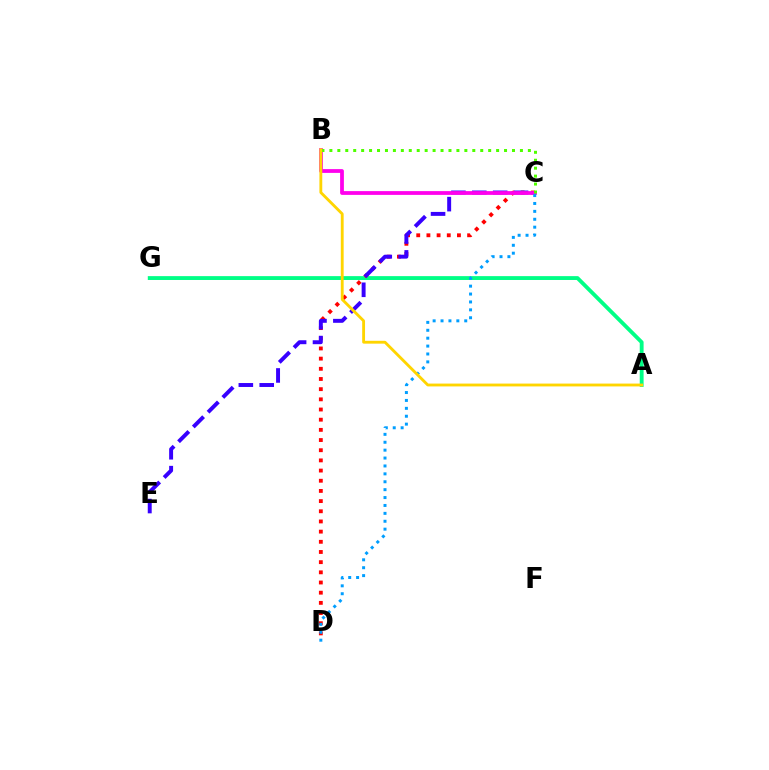{('A', 'G'): [{'color': '#00ff86', 'line_style': 'solid', 'thickness': 2.78}], ('C', 'D'): [{'color': '#ff0000', 'line_style': 'dotted', 'thickness': 2.76}, {'color': '#009eff', 'line_style': 'dotted', 'thickness': 2.15}], ('C', 'E'): [{'color': '#3700ff', 'line_style': 'dashed', 'thickness': 2.84}], ('B', 'C'): [{'color': '#ff00ed', 'line_style': 'solid', 'thickness': 2.72}, {'color': '#4fff00', 'line_style': 'dotted', 'thickness': 2.16}], ('A', 'B'): [{'color': '#ffd500', 'line_style': 'solid', 'thickness': 2.05}]}